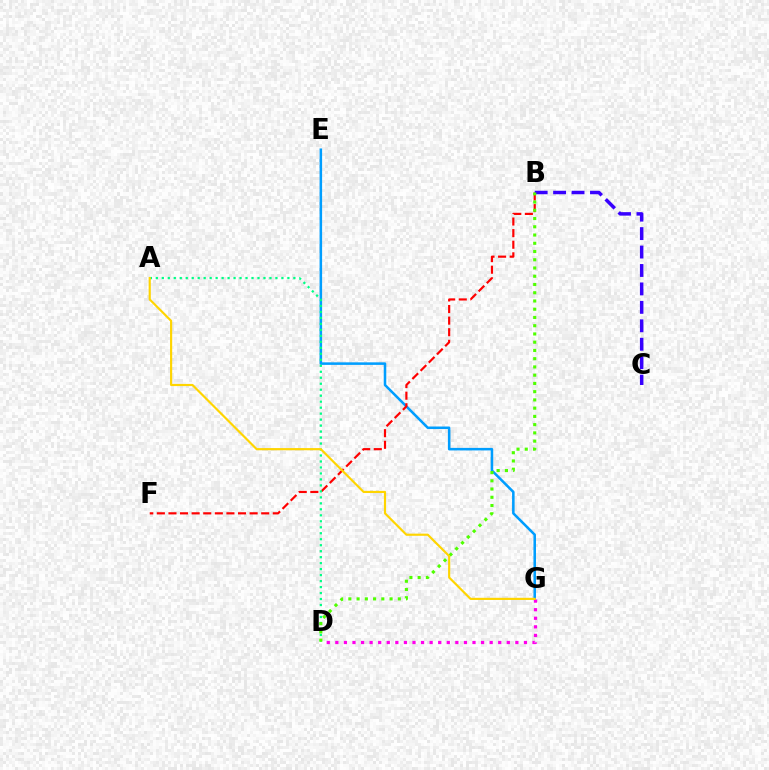{('E', 'G'): [{'color': '#009eff', 'line_style': 'solid', 'thickness': 1.83}], ('B', 'F'): [{'color': '#ff0000', 'line_style': 'dashed', 'thickness': 1.58}], ('D', 'G'): [{'color': '#ff00ed', 'line_style': 'dotted', 'thickness': 2.33}], ('A', 'D'): [{'color': '#00ff86', 'line_style': 'dotted', 'thickness': 1.62}], ('B', 'C'): [{'color': '#3700ff', 'line_style': 'dashed', 'thickness': 2.51}], ('B', 'D'): [{'color': '#4fff00', 'line_style': 'dotted', 'thickness': 2.24}], ('A', 'G'): [{'color': '#ffd500', 'line_style': 'solid', 'thickness': 1.56}]}